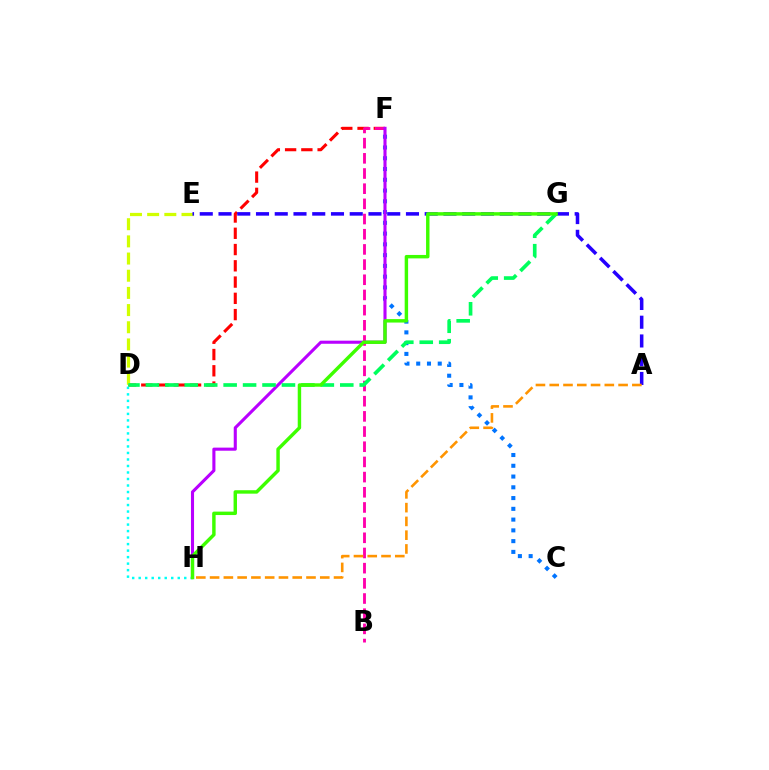{('D', 'F'): [{'color': '#ff0000', 'line_style': 'dashed', 'thickness': 2.21}], ('D', 'E'): [{'color': '#d1ff00', 'line_style': 'dashed', 'thickness': 2.33}], ('B', 'F'): [{'color': '#ff00ac', 'line_style': 'dashed', 'thickness': 2.06}], ('D', 'H'): [{'color': '#00fff6', 'line_style': 'dotted', 'thickness': 1.77}], ('C', 'F'): [{'color': '#0074ff', 'line_style': 'dotted', 'thickness': 2.92}], ('A', 'E'): [{'color': '#2500ff', 'line_style': 'dashed', 'thickness': 2.55}], ('F', 'H'): [{'color': '#b900ff', 'line_style': 'solid', 'thickness': 2.22}], ('D', 'G'): [{'color': '#00ff5c', 'line_style': 'dashed', 'thickness': 2.64}], ('A', 'H'): [{'color': '#ff9400', 'line_style': 'dashed', 'thickness': 1.87}], ('G', 'H'): [{'color': '#3dff00', 'line_style': 'solid', 'thickness': 2.48}]}